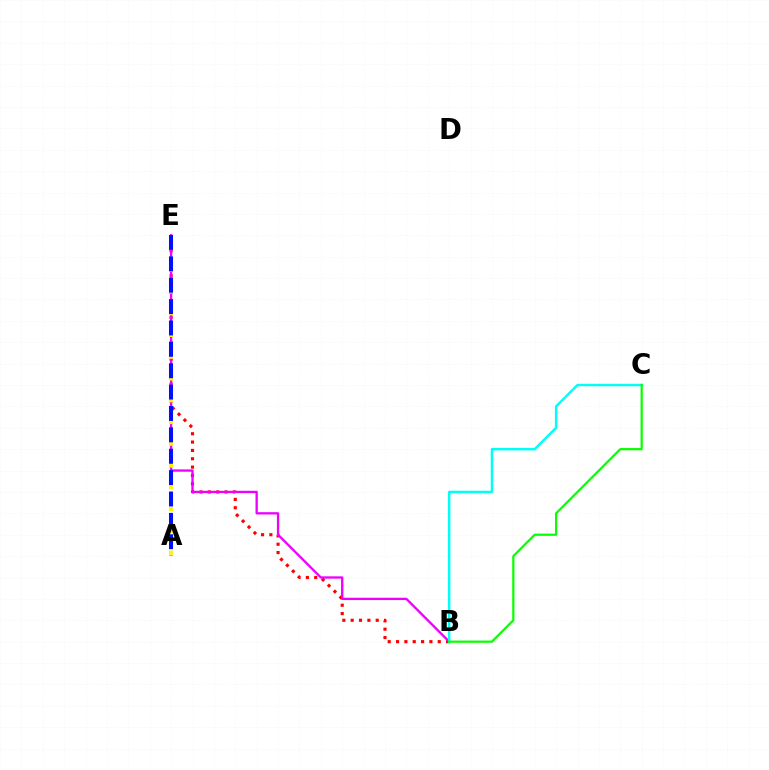{('B', 'E'): [{'color': '#ff0000', 'line_style': 'dotted', 'thickness': 2.27}, {'color': '#ee00ff', 'line_style': 'solid', 'thickness': 1.67}], ('A', 'E'): [{'color': '#fcf500', 'line_style': 'dotted', 'thickness': 2.96}, {'color': '#0010ff', 'line_style': 'dashed', 'thickness': 2.9}], ('B', 'C'): [{'color': '#00fff6', 'line_style': 'solid', 'thickness': 1.76}, {'color': '#08ff00', 'line_style': 'solid', 'thickness': 1.6}]}